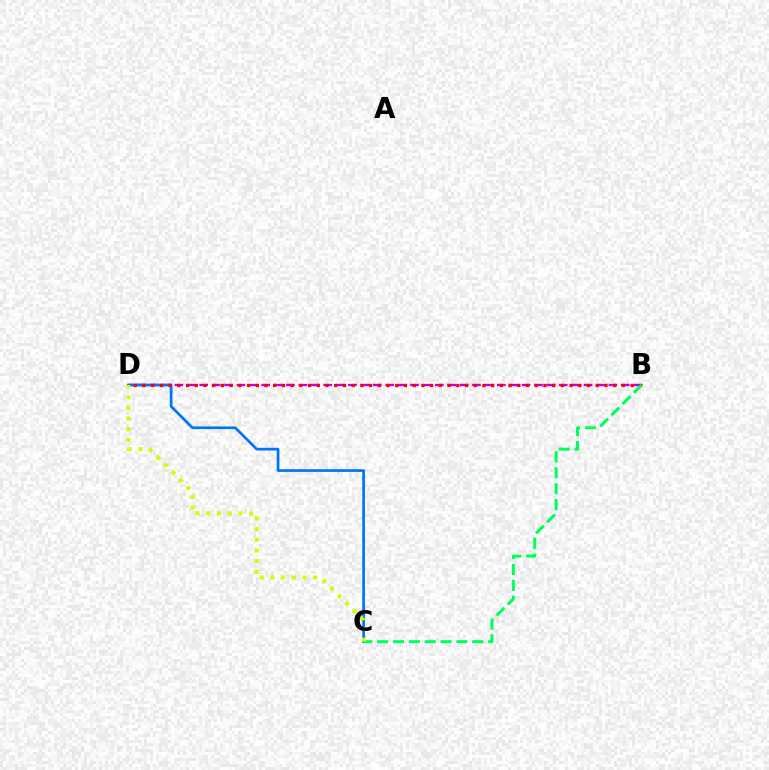{('B', 'D'): [{'color': '#b900ff', 'line_style': 'dashed', 'thickness': 1.68}, {'color': '#ff0000', 'line_style': 'dotted', 'thickness': 2.37}], ('C', 'D'): [{'color': '#0074ff', 'line_style': 'solid', 'thickness': 1.94}, {'color': '#d1ff00', 'line_style': 'dotted', 'thickness': 2.91}], ('B', 'C'): [{'color': '#00ff5c', 'line_style': 'dashed', 'thickness': 2.16}]}